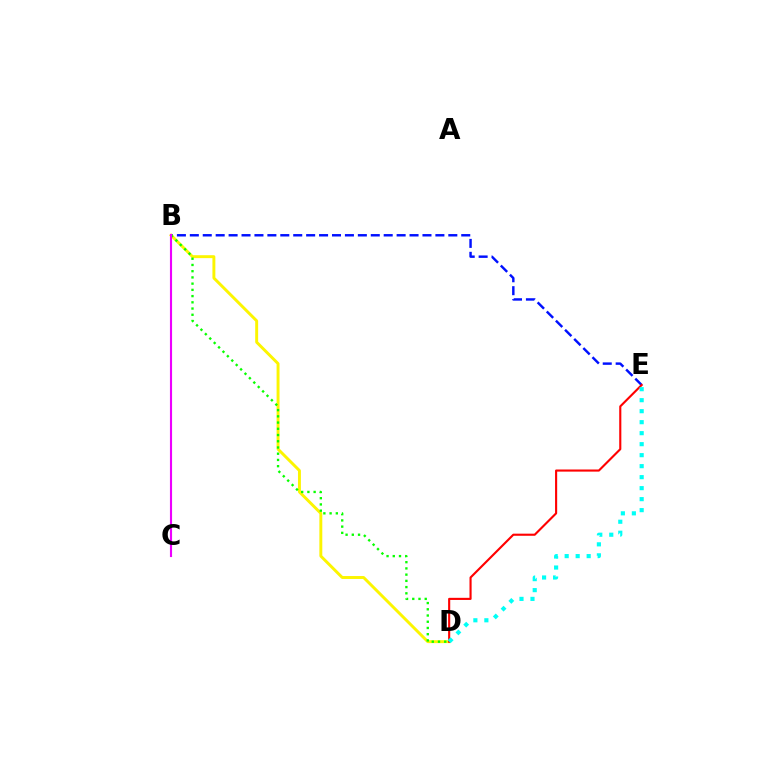{('B', 'E'): [{'color': '#0010ff', 'line_style': 'dashed', 'thickness': 1.76}], ('B', 'D'): [{'color': '#fcf500', 'line_style': 'solid', 'thickness': 2.11}, {'color': '#08ff00', 'line_style': 'dotted', 'thickness': 1.69}], ('B', 'C'): [{'color': '#ee00ff', 'line_style': 'solid', 'thickness': 1.53}], ('D', 'E'): [{'color': '#ff0000', 'line_style': 'solid', 'thickness': 1.53}, {'color': '#00fff6', 'line_style': 'dotted', 'thickness': 2.99}]}